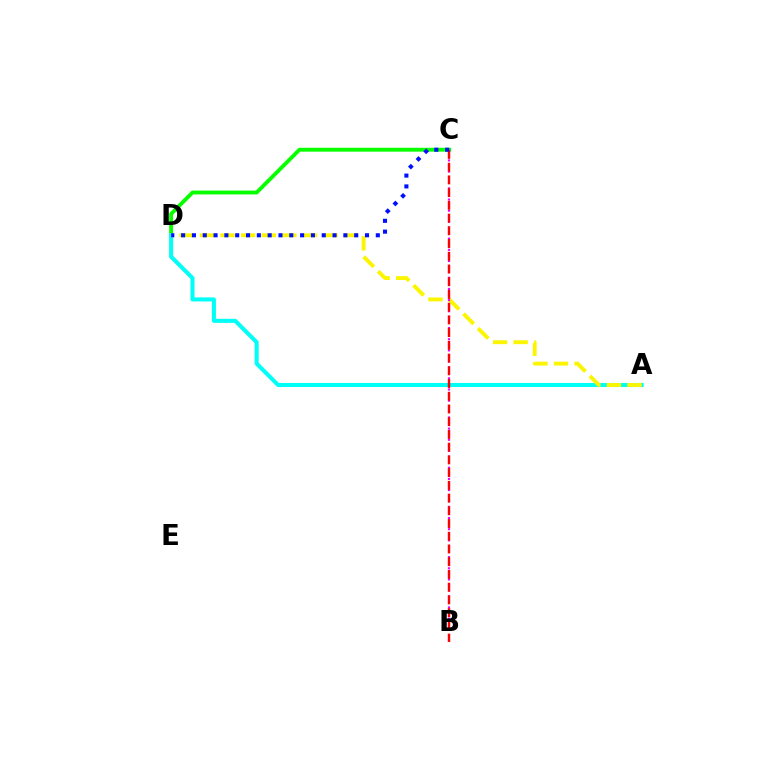{('C', 'D'): [{'color': '#08ff00', 'line_style': 'solid', 'thickness': 2.79}, {'color': '#0010ff', 'line_style': 'dotted', 'thickness': 2.94}], ('A', 'D'): [{'color': '#00fff6', 'line_style': 'solid', 'thickness': 2.92}, {'color': '#fcf500', 'line_style': 'dashed', 'thickness': 2.8}], ('B', 'C'): [{'color': '#ee00ff', 'line_style': 'dotted', 'thickness': 1.52}, {'color': '#ff0000', 'line_style': 'dashed', 'thickness': 1.73}]}